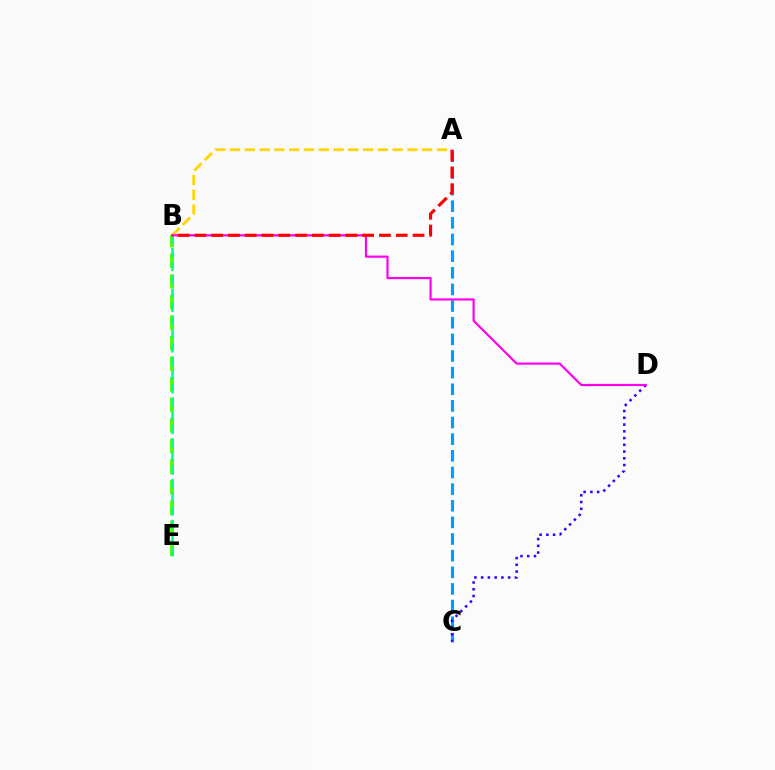{('B', 'E'): [{'color': '#4fff00', 'line_style': 'dashed', 'thickness': 2.79}, {'color': '#00ff86', 'line_style': 'dashed', 'thickness': 1.85}], ('A', 'C'): [{'color': '#009eff', 'line_style': 'dashed', 'thickness': 2.26}], ('A', 'B'): [{'color': '#ffd500', 'line_style': 'dashed', 'thickness': 2.01}, {'color': '#ff0000', 'line_style': 'dashed', 'thickness': 2.28}], ('C', 'D'): [{'color': '#3700ff', 'line_style': 'dotted', 'thickness': 1.83}], ('B', 'D'): [{'color': '#ff00ed', 'line_style': 'solid', 'thickness': 1.57}]}